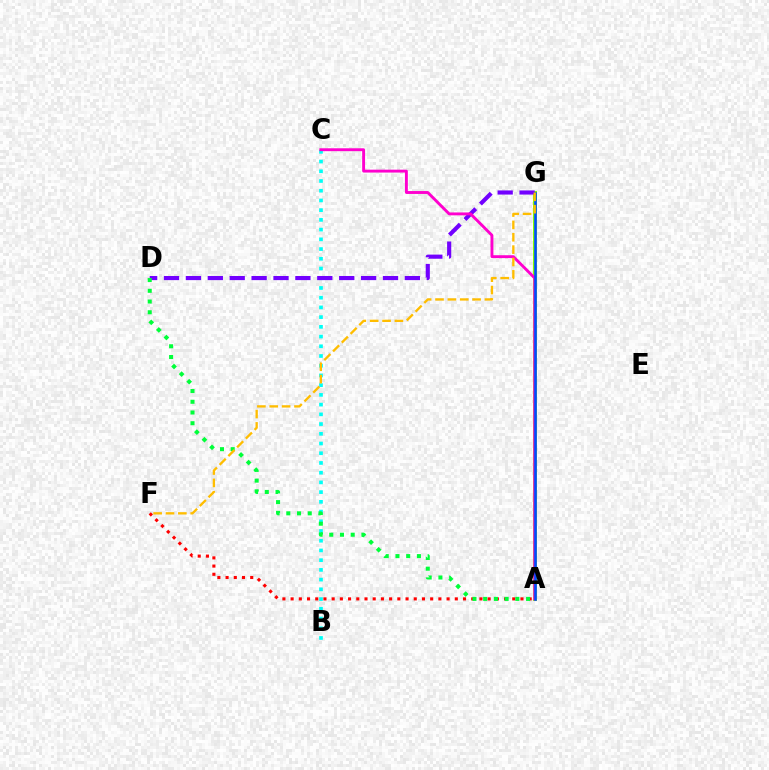{('B', 'C'): [{'color': '#00fff6', 'line_style': 'dotted', 'thickness': 2.64}], ('A', 'G'): [{'color': '#84ff00', 'line_style': 'solid', 'thickness': 2.86}, {'color': '#004bff', 'line_style': 'solid', 'thickness': 1.86}], ('A', 'F'): [{'color': '#ff0000', 'line_style': 'dotted', 'thickness': 2.23}], ('D', 'G'): [{'color': '#7200ff', 'line_style': 'dashed', 'thickness': 2.97}], ('A', 'C'): [{'color': '#ff00cf', 'line_style': 'solid', 'thickness': 2.08}], ('A', 'D'): [{'color': '#00ff39', 'line_style': 'dotted', 'thickness': 2.91}], ('F', 'G'): [{'color': '#ffbd00', 'line_style': 'dashed', 'thickness': 1.68}]}